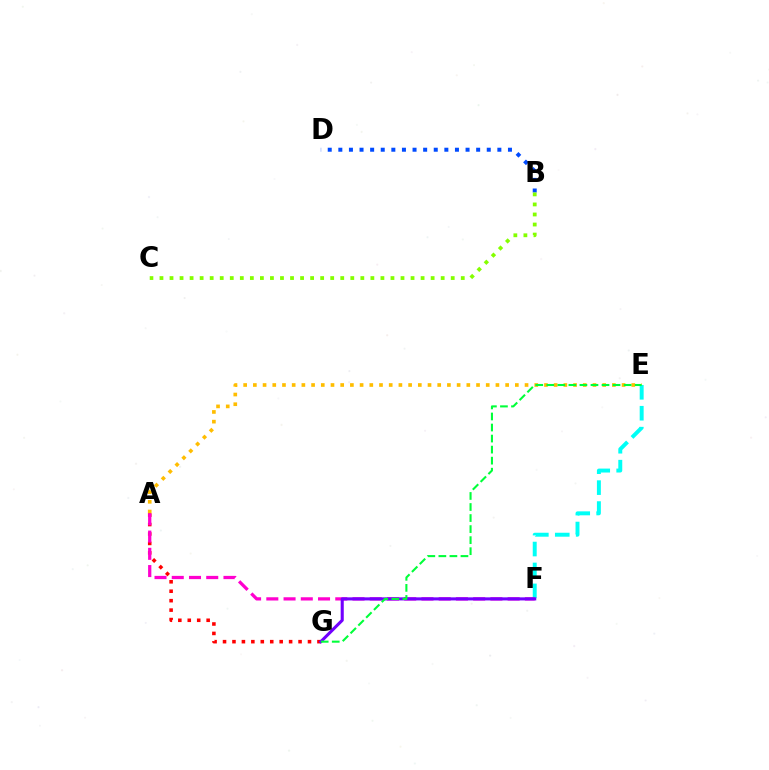{('B', 'D'): [{'color': '#004bff', 'line_style': 'dotted', 'thickness': 2.88}], ('A', 'E'): [{'color': '#ffbd00', 'line_style': 'dotted', 'thickness': 2.64}], ('A', 'G'): [{'color': '#ff0000', 'line_style': 'dotted', 'thickness': 2.57}], ('E', 'F'): [{'color': '#00fff6', 'line_style': 'dashed', 'thickness': 2.84}], ('A', 'F'): [{'color': '#ff00cf', 'line_style': 'dashed', 'thickness': 2.34}], ('F', 'G'): [{'color': '#7200ff', 'line_style': 'solid', 'thickness': 2.22}], ('B', 'C'): [{'color': '#84ff00', 'line_style': 'dotted', 'thickness': 2.73}], ('E', 'G'): [{'color': '#00ff39', 'line_style': 'dashed', 'thickness': 1.5}]}